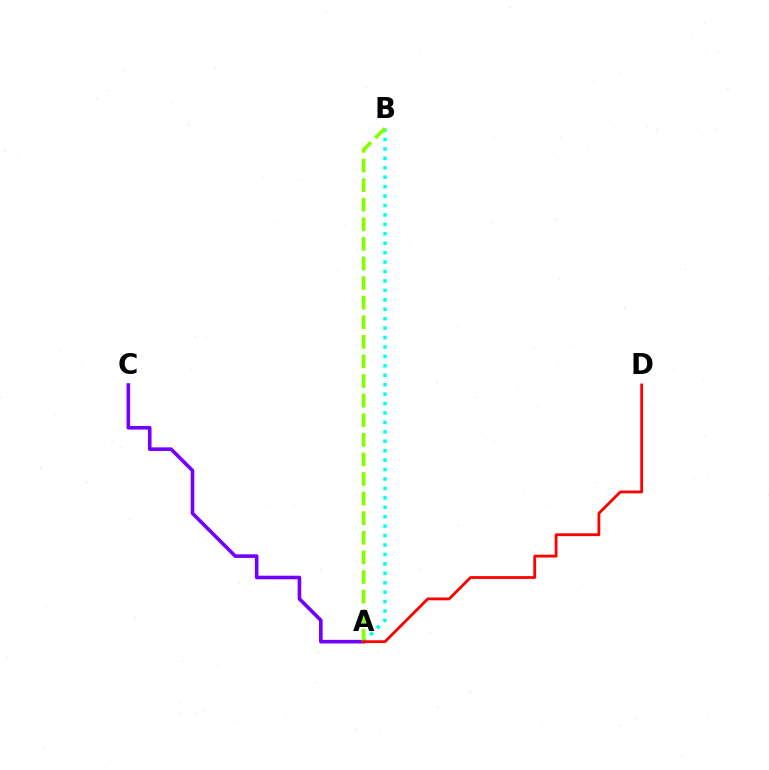{('A', 'C'): [{'color': '#7200ff', 'line_style': 'solid', 'thickness': 2.59}], ('A', 'B'): [{'color': '#00fff6', 'line_style': 'dotted', 'thickness': 2.56}, {'color': '#84ff00', 'line_style': 'dashed', 'thickness': 2.66}], ('A', 'D'): [{'color': '#ff0000', 'line_style': 'solid', 'thickness': 2.02}]}